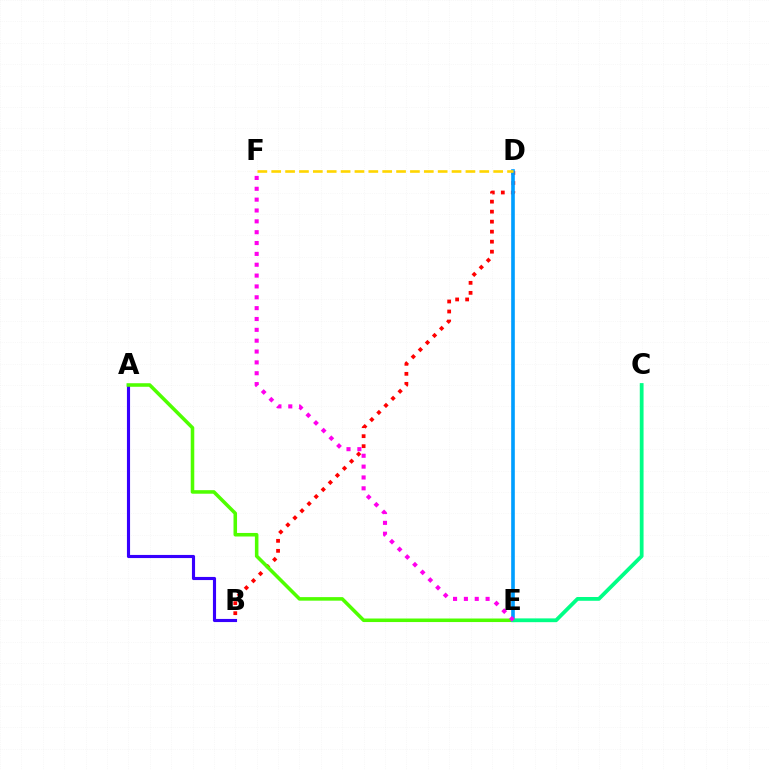{('A', 'B'): [{'color': '#3700ff', 'line_style': 'solid', 'thickness': 2.25}], ('B', 'D'): [{'color': '#ff0000', 'line_style': 'dotted', 'thickness': 2.72}], ('A', 'E'): [{'color': '#4fff00', 'line_style': 'solid', 'thickness': 2.55}], ('D', 'E'): [{'color': '#009eff', 'line_style': 'solid', 'thickness': 2.62}], ('C', 'E'): [{'color': '#00ff86', 'line_style': 'solid', 'thickness': 2.72}], ('E', 'F'): [{'color': '#ff00ed', 'line_style': 'dotted', 'thickness': 2.95}], ('D', 'F'): [{'color': '#ffd500', 'line_style': 'dashed', 'thickness': 1.88}]}